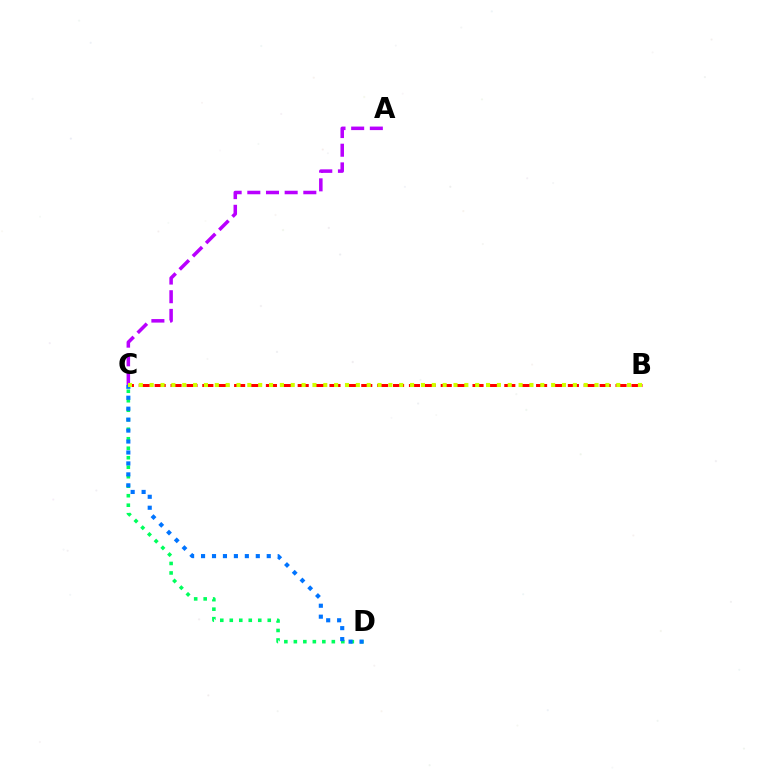{('B', 'C'): [{'color': '#ff0000', 'line_style': 'dashed', 'thickness': 2.16}, {'color': '#d1ff00', 'line_style': 'dotted', 'thickness': 2.95}], ('C', 'D'): [{'color': '#00ff5c', 'line_style': 'dotted', 'thickness': 2.58}, {'color': '#0074ff', 'line_style': 'dotted', 'thickness': 2.97}], ('A', 'C'): [{'color': '#b900ff', 'line_style': 'dashed', 'thickness': 2.54}]}